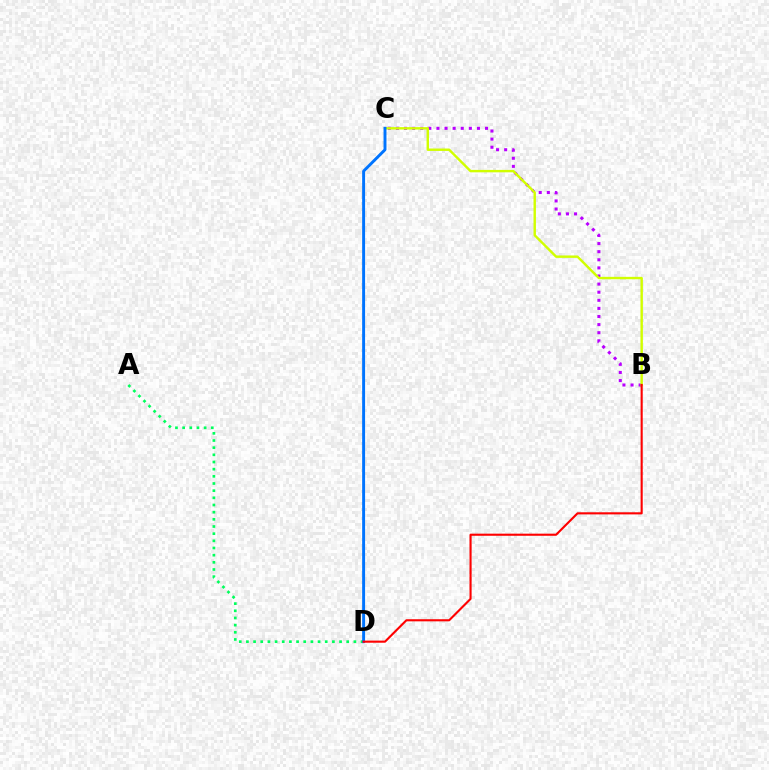{('A', 'D'): [{'color': '#00ff5c', 'line_style': 'dotted', 'thickness': 1.95}], ('B', 'C'): [{'color': '#b900ff', 'line_style': 'dotted', 'thickness': 2.2}, {'color': '#d1ff00', 'line_style': 'solid', 'thickness': 1.74}], ('C', 'D'): [{'color': '#0074ff', 'line_style': 'solid', 'thickness': 2.1}], ('B', 'D'): [{'color': '#ff0000', 'line_style': 'solid', 'thickness': 1.52}]}